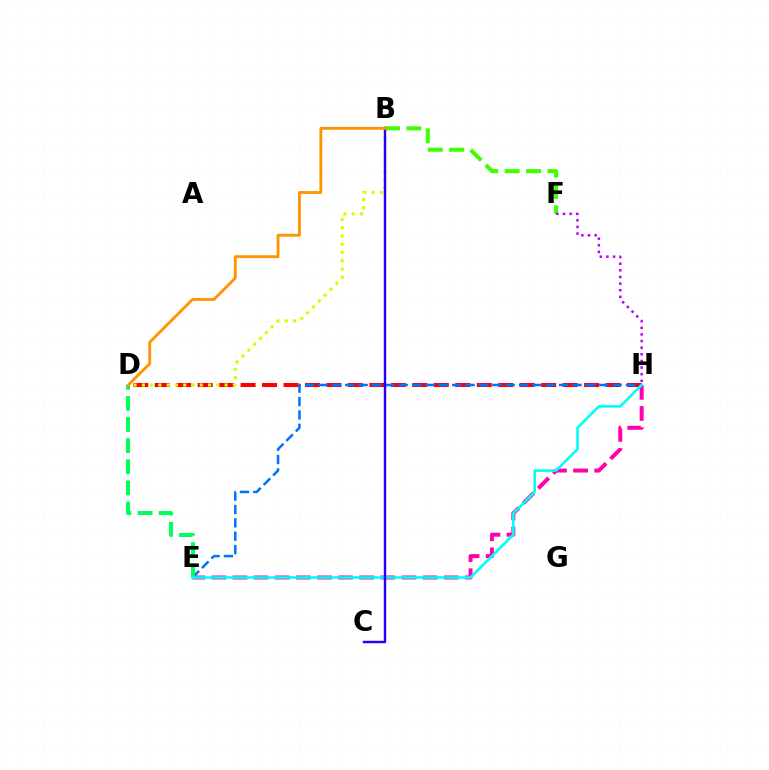{('B', 'F'): [{'color': '#3dff00', 'line_style': 'dashed', 'thickness': 2.91}], ('D', 'H'): [{'color': '#ff0000', 'line_style': 'dashed', 'thickness': 2.92}], ('E', 'H'): [{'color': '#0074ff', 'line_style': 'dashed', 'thickness': 1.82}, {'color': '#ff00ac', 'line_style': 'dashed', 'thickness': 2.87}, {'color': '#00fff6', 'line_style': 'solid', 'thickness': 1.89}], ('D', 'E'): [{'color': '#00ff5c', 'line_style': 'dashed', 'thickness': 2.87}], ('F', 'H'): [{'color': '#b900ff', 'line_style': 'dotted', 'thickness': 1.8}], ('B', 'D'): [{'color': '#d1ff00', 'line_style': 'dotted', 'thickness': 2.25}, {'color': '#ff9400', 'line_style': 'solid', 'thickness': 2.05}], ('B', 'C'): [{'color': '#2500ff', 'line_style': 'solid', 'thickness': 1.75}]}